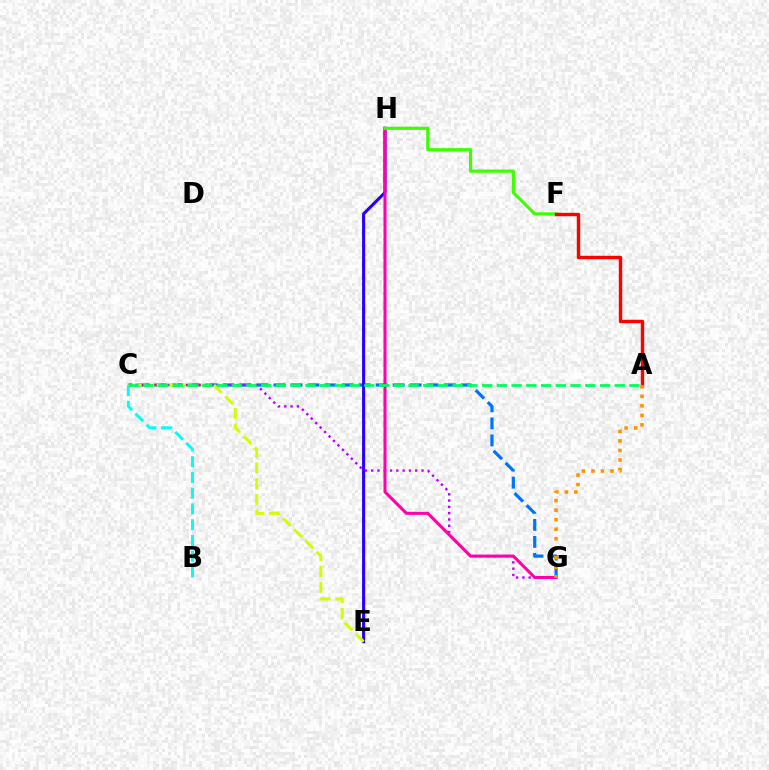{('C', 'G'): [{'color': '#0074ff', 'line_style': 'dashed', 'thickness': 2.31}, {'color': '#b900ff', 'line_style': 'dotted', 'thickness': 1.71}], ('E', 'H'): [{'color': '#2500ff', 'line_style': 'solid', 'thickness': 2.22}], ('B', 'C'): [{'color': '#00fff6', 'line_style': 'dashed', 'thickness': 2.14}], ('C', 'E'): [{'color': '#d1ff00', 'line_style': 'dashed', 'thickness': 2.15}], ('G', 'H'): [{'color': '#ff00ac', 'line_style': 'solid', 'thickness': 2.2}], ('F', 'H'): [{'color': '#3dff00', 'line_style': 'solid', 'thickness': 2.28}], ('A', 'C'): [{'color': '#00ff5c', 'line_style': 'dashed', 'thickness': 2.0}], ('A', 'F'): [{'color': '#ff0000', 'line_style': 'solid', 'thickness': 2.46}], ('A', 'G'): [{'color': '#ff9400', 'line_style': 'dotted', 'thickness': 2.59}]}